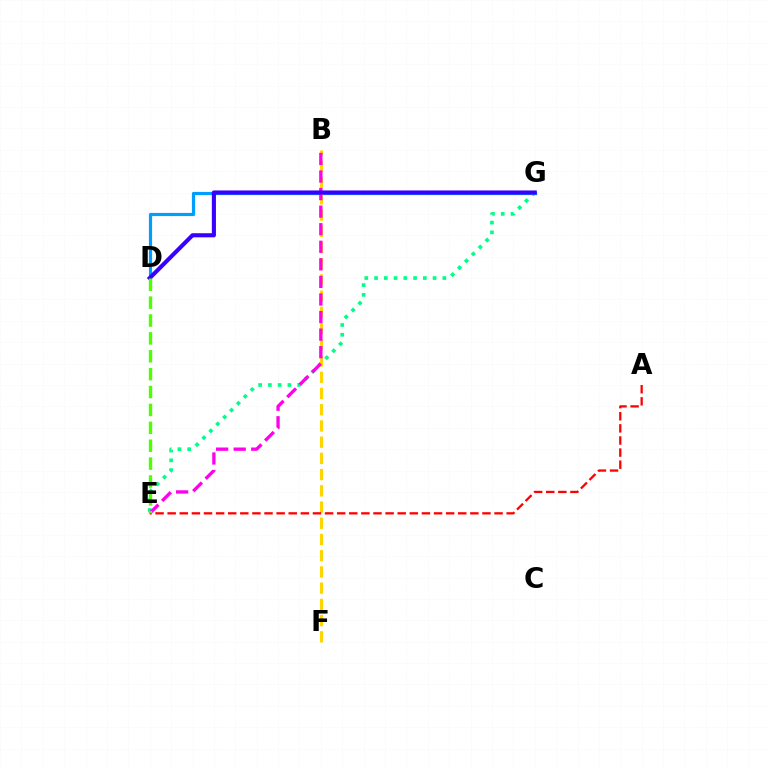{('E', 'G'): [{'color': '#00ff86', 'line_style': 'dotted', 'thickness': 2.65}], ('D', 'G'): [{'color': '#009eff', 'line_style': 'solid', 'thickness': 2.3}, {'color': '#3700ff', 'line_style': 'solid', 'thickness': 2.95}], ('B', 'F'): [{'color': '#ffd500', 'line_style': 'dashed', 'thickness': 2.2}], ('B', 'E'): [{'color': '#ff00ed', 'line_style': 'dashed', 'thickness': 2.39}], ('A', 'E'): [{'color': '#ff0000', 'line_style': 'dashed', 'thickness': 1.64}], ('D', 'E'): [{'color': '#4fff00', 'line_style': 'dashed', 'thickness': 2.43}]}